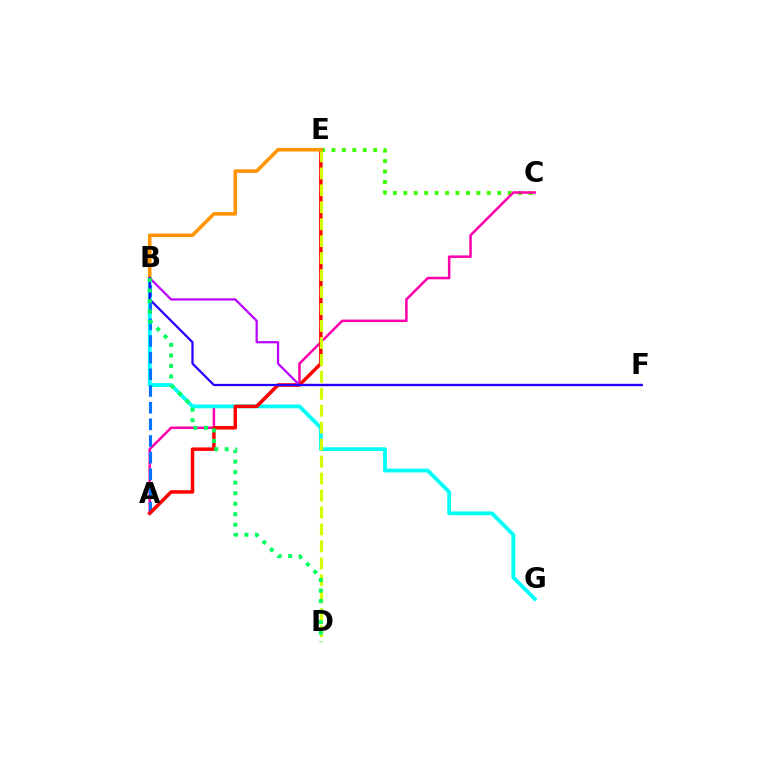{('C', 'E'): [{'color': '#3dff00', 'line_style': 'dotted', 'thickness': 2.84}], ('A', 'C'): [{'color': '#ff00ac', 'line_style': 'solid', 'thickness': 1.82}], ('B', 'G'): [{'color': '#00fff6', 'line_style': 'solid', 'thickness': 2.73}], ('A', 'B'): [{'color': '#0074ff', 'line_style': 'dashed', 'thickness': 2.26}], ('A', 'E'): [{'color': '#ff0000', 'line_style': 'solid', 'thickness': 2.51}], ('D', 'E'): [{'color': '#d1ff00', 'line_style': 'dashed', 'thickness': 2.3}], ('B', 'E'): [{'color': '#ff9400', 'line_style': 'solid', 'thickness': 2.56}], ('B', 'F'): [{'color': '#b900ff', 'line_style': 'solid', 'thickness': 1.61}, {'color': '#2500ff', 'line_style': 'solid', 'thickness': 1.62}], ('B', 'D'): [{'color': '#00ff5c', 'line_style': 'dotted', 'thickness': 2.86}]}